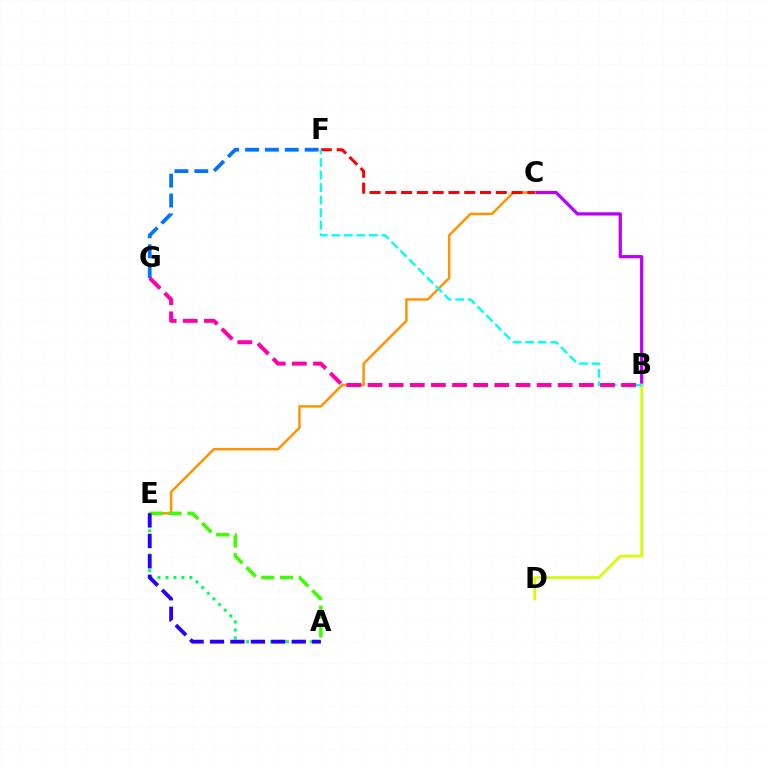{('A', 'E'): [{'color': '#00ff5c', 'line_style': 'dotted', 'thickness': 2.17}, {'color': '#3dff00', 'line_style': 'dashed', 'thickness': 2.56}, {'color': '#2500ff', 'line_style': 'dashed', 'thickness': 2.78}], ('F', 'G'): [{'color': '#0074ff', 'line_style': 'dashed', 'thickness': 2.7}], ('B', 'C'): [{'color': '#b900ff', 'line_style': 'solid', 'thickness': 2.32}], ('C', 'E'): [{'color': '#ff9400', 'line_style': 'solid', 'thickness': 1.78}], ('B', 'D'): [{'color': '#d1ff00', 'line_style': 'solid', 'thickness': 1.94}], ('C', 'F'): [{'color': '#ff0000', 'line_style': 'dashed', 'thickness': 2.14}], ('B', 'F'): [{'color': '#00fff6', 'line_style': 'dashed', 'thickness': 1.7}], ('B', 'G'): [{'color': '#ff00ac', 'line_style': 'dashed', 'thickness': 2.87}]}